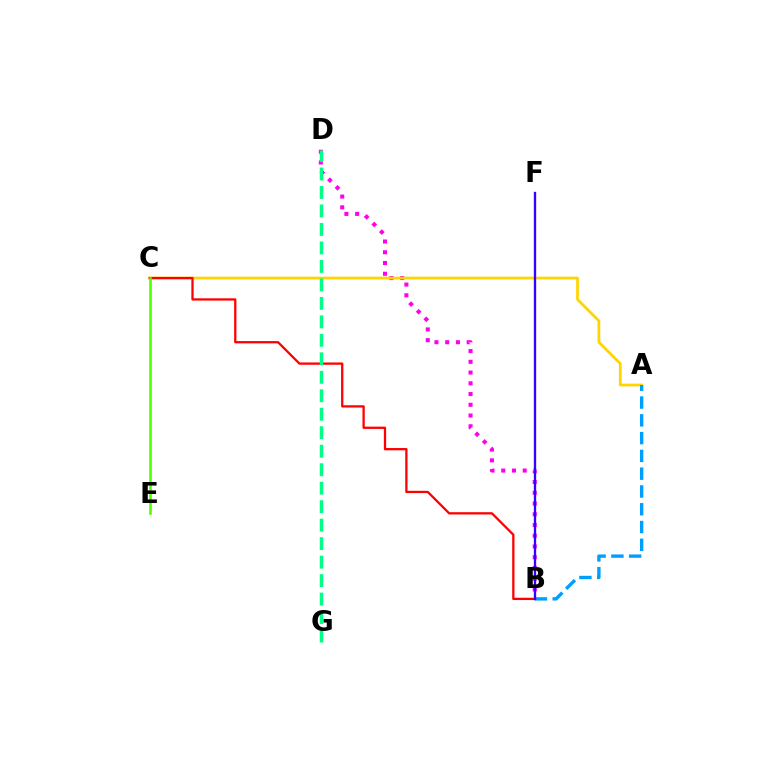{('B', 'D'): [{'color': '#ff00ed', 'line_style': 'dotted', 'thickness': 2.92}], ('A', 'C'): [{'color': '#ffd500', 'line_style': 'solid', 'thickness': 1.99}], ('A', 'B'): [{'color': '#009eff', 'line_style': 'dashed', 'thickness': 2.42}], ('B', 'C'): [{'color': '#ff0000', 'line_style': 'solid', 'thickness': 1.64}], ('B', 'F'): [{'color': '#3700ff', 'line_style': 'solid', 'thickness': 1.68}], ('C', 'E'): [{'color': '#4fff00', 'line_style': 'solid', 'thickness': 1.86}], ('D', 'G'): [{'color': '#00ff86', 'line_style': 'dashed', 'thickness': 2.51}]}